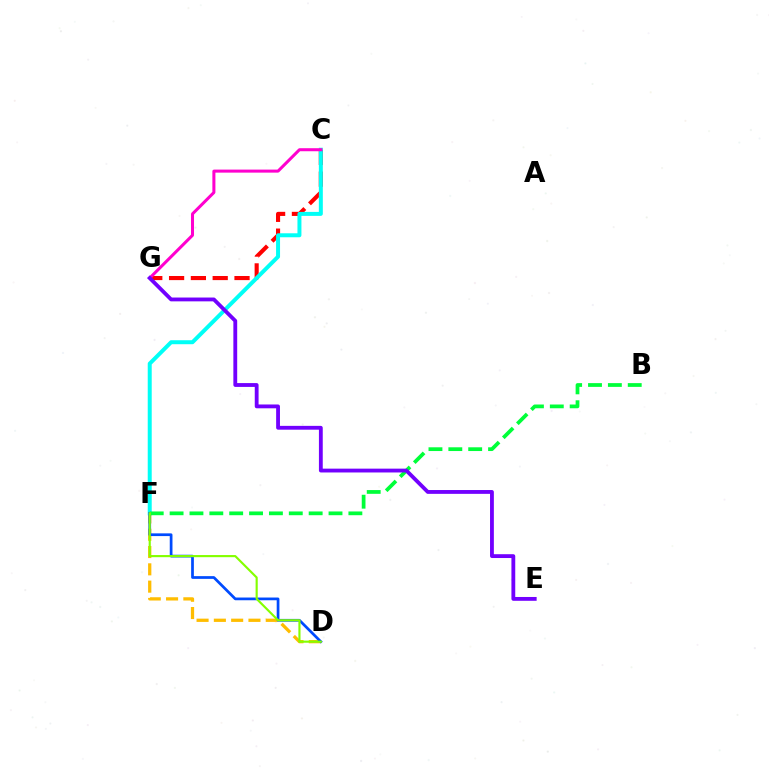{('C', 'G'): [{'color': '#ff0000', 'line_style': 'dashed', 'thickness': 2.96}, {'color': '#ff00cf', 'line_style': 'solid', 'thickness': 2.18}], ('D', 'F'): [{'color': '#ffbd00', 'line_style': 'dashed', 'thickness': 2.35}, {'color': '#004bff', 'line_style': 'solid', 'thickness': 1.96}, {'color': '#84ff00', 'line_style': 'solid', 'thickness': 1.54}], ('C', 'F'): [{'color': '#00fff6', 'line_style': 'solid', 'thickness': 2.87}], ('B', 'F'): [{'color': '#00ff39', 'line_style': 'dashed', 'thickness': 2.7}], ('E', 'G'): [{'color': '#7200ff', 'line_style': 'solid', 'thickness': 2.75}]}